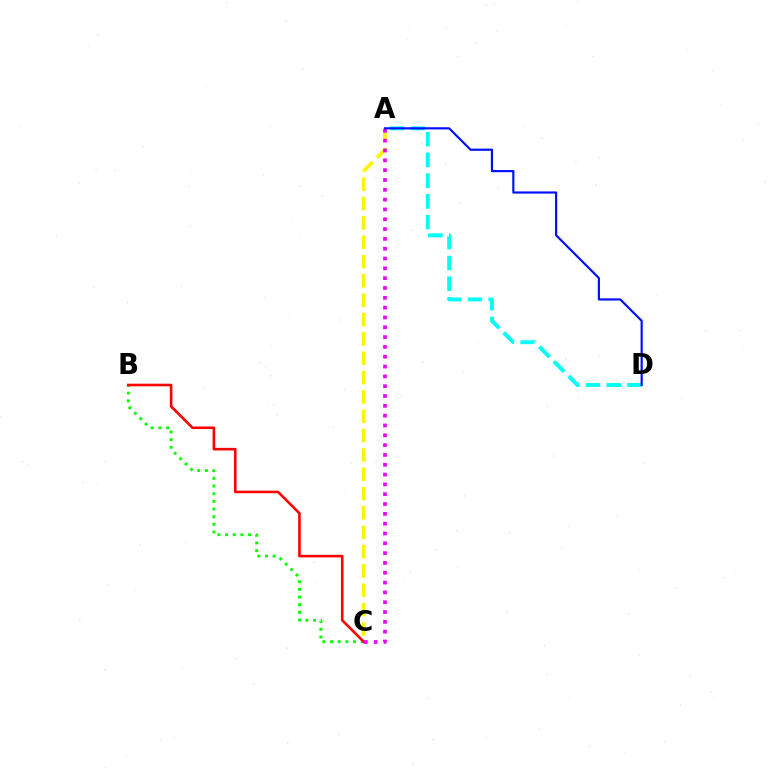{('B', 'C'): [{'color': '#08ff00', 'line_style': 'dotted', 'thickness': 2.08}, {'color': '#ff0000', 'line_style': 'solid', 'thickness': 1.86}], ('A', 'C'): [{'color': '#fcf500', 'line_style': 'dashed', 'thickness': 2.63}, {'color': '#ee00ff', 'line_style': 'dotted', 'thickness': 2.67}], ('A', 'D'): [{'color': '#00fff6', 'line_style': 'dashed', 'thickness': 2.82}, {'color': '#0010ff', 'line_style': 'solid', 'thickness': 1.57}]}